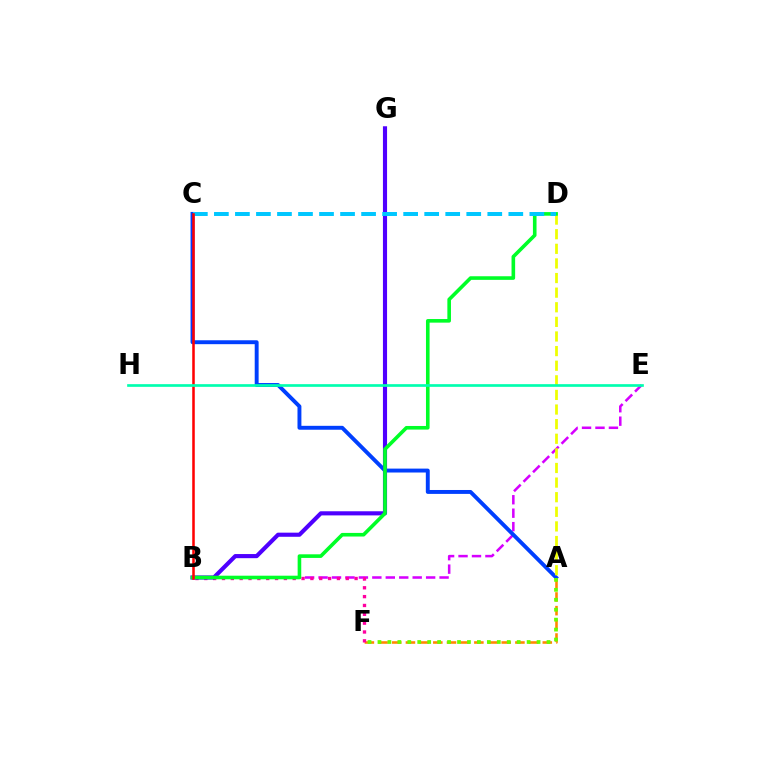{('A', 'F'): [{'color': '#ff8800', 'line_style': 'dashed', 'thickness': 1.86}, {'color': '#66ff00', 'line_style': 'dotted', 'thickness': 2.7}], ('B', 'E'): [{'color': '#d600ff', 'line_style': 'dashed', 'thickness': 1.83}], ('A', 'C'): [{'color': '#003fff', 'line_style': 'solid', 'thickness': 2.82}], ('B', 'F'): [{'color': '#ff00a0', 'line_style': 'dotted', 'thickness': 2.4}], ('B', 'G'): [{'color': '#4f00ff', 'line_style': 'solid', 'thickness': 2.97}], ('A', 'D'): [{'color': '#eeff00', 'line_style': 'dashed', 'thickness': 1.98}], ('B', 'D'): [{'color': '#00ff27', 'line_style': 'solid', 'thickness': 2.6}], ('C', 'D'): [{'color': '#00c7ff', 'line_style': 'dashed', 'thickness': 2.86}], ('B', 'C'): [{'color': '#ff0000', 'line_style': 'solid', 'thickness': 1.83}], ('E', 'H'): [{'color': '#00ffaf', 'line_style': 'solid', 'thickness': 1.93}]}